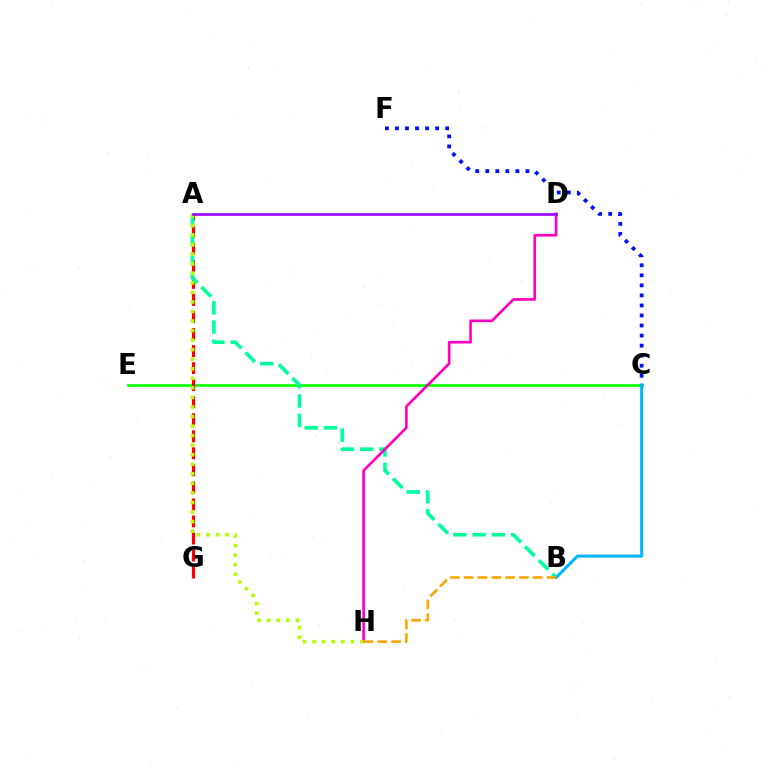{('C', 'E'): [{'color': '#08ff00', 'line_style': 'solid', 'thickness': 1.92}], ('A', 'G'): [{'color': '#ff0000', 'line_style': 'dashed', 'thickness': 2.31}], ('A', 'B'): [{'color': '#00ff9d', 'line_style': 'dashed', 'thickness': 2.61}], ('C', 'F'): [{'color': '#0010ff', 'line_style': 'dotted', 'thickness': 2.73}], ('B', 'C'): [{'color': '#00b5ff', 'line_style': 'solid', 'thickness': 2.22}], ('D', 'H'): [{'color': '#ff00bd', 'line_style': 'solid', 'thickness': 1.91}], ('A', 'H'): [{'color': '#b3ff00', 'line_style': 'dotted', 'thickness': 2.59}], ('A', 'D'): [{'color': '#9b00ff', 'line_style': 'solid', 'thickness': 1.9}], ('B', 'H'): [{'color': '#ffa500', 'line_style': 'dashed', 'thickness': 1.88}]}